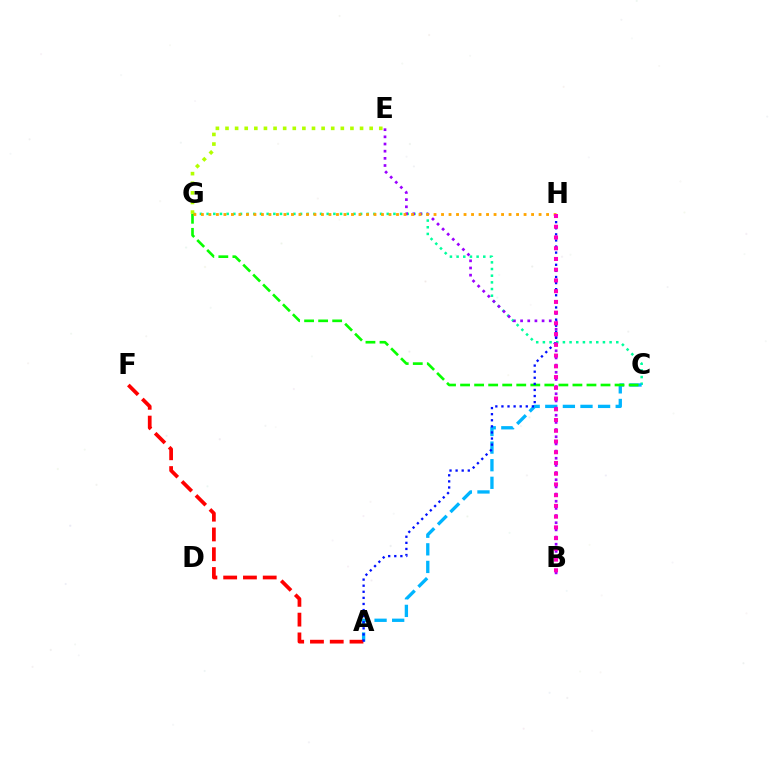{('C', 'G'): [{'color': '#00ff9d', 'line_style': 'dotted', 'thickness': 1.81}, {'color': '#08ff00', 'line_style': 'dashed', 'thickness': 1.91}], ('A', 'C'): [{'color': '#00b5ff', 'line_style': 'dashed', 'thickness': 2.39}], ('E', 'G'): [{'color': '#b3ff00', 'line_style': 'dotted', 'thickness': 2.61}], ('B', 'E'): [{'color': '#9b00ff', 'line_style': 'dotted', 'thickness': 1.95}], ('A', 'F'): [{'color': '#ff0000', 'line_style': 'dashed', 'thickness': 2.69}], ('G', 'H'): [{'color': '#ffa500', 'line_style': 'dotted', 'thickness': 2.04}], ('A', 'H'): [{'color': '#0010ff', 'line_style': 'dotted', 'thickness': 1.65}], ('B', 'H'): [{'color': '#ff00bd', 'line_style': 'dotted', 'thickness': 2.92}]}